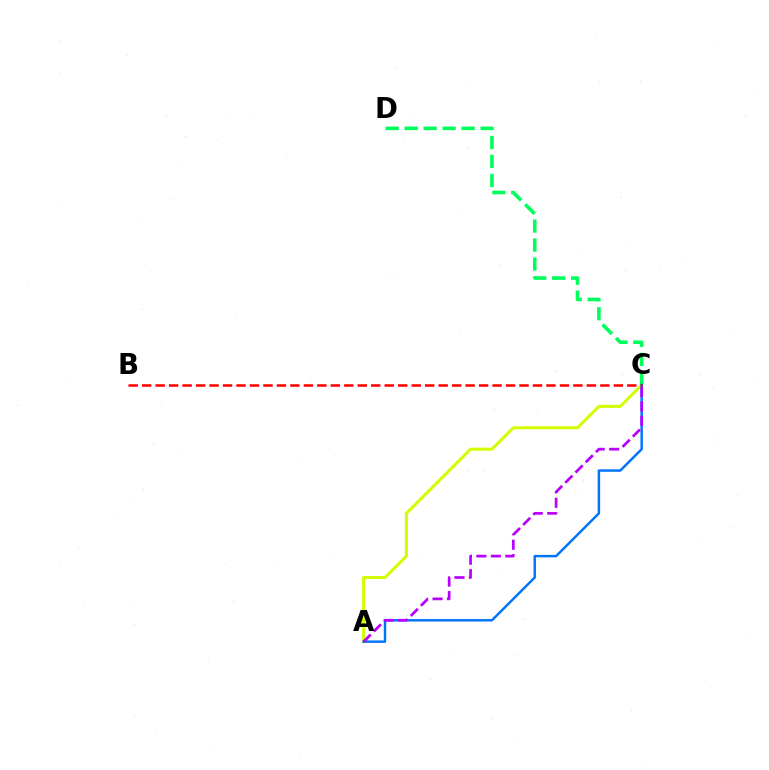{('A', 'C'): [{'color': '#d1ff00', 'line_style': 'solid', 'thickness': 2.19}, {'color': '#0074ff', 'line_style': 'solid', 'thickness': 1.77}, {'color': '#b900ff', 'line_style': 'dashed', 'thickness': 1.96}], ('C', 'D'): [{'color': '#00ff5c', 'line_style': 'dashed', 'thickness': 2.58}], ('B', 'C'): [{'color': '#ff0000', 'line_style': 'dashed', 'thickness': 1.83}]}